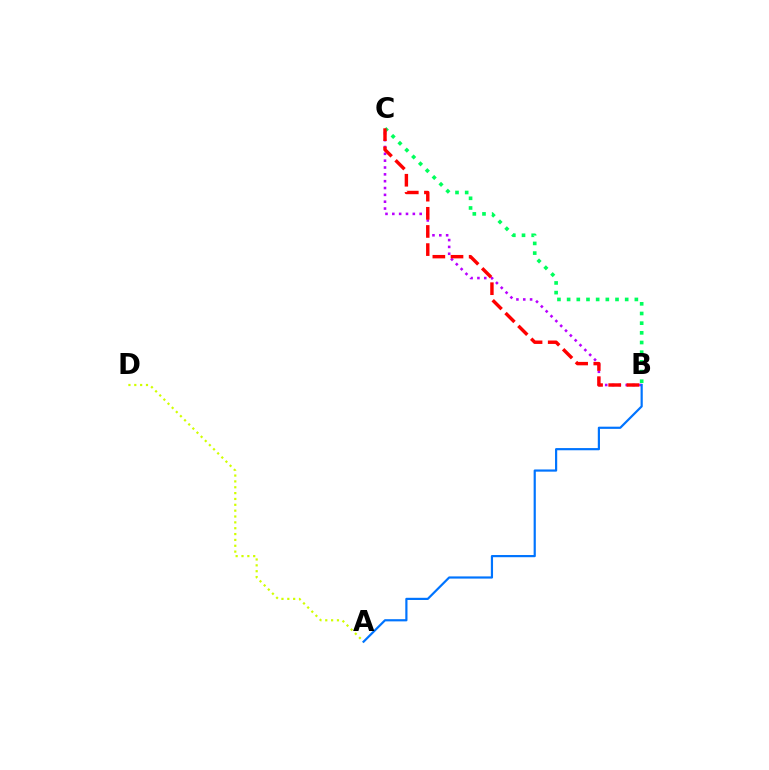{('A', 'D'): [{'color': '#d1ff00', 'line_style': 'dotted', 'thickness': 1.59}], ('B', 'C'): [{'color': '#b900ff', 'line_style': 'dotted', 'thickness': 1.86}, {'color': '#00ff5c', 'line_style': 'dotted', 'thickness': 2.63}, {'color': '#ff0000', 'line_style': 'dashed', 'thickness': 2.47}], ('A', 'B'): [{'color': '#0074ff', 'line_style': 'solid', 'thickness': 1.58}]}